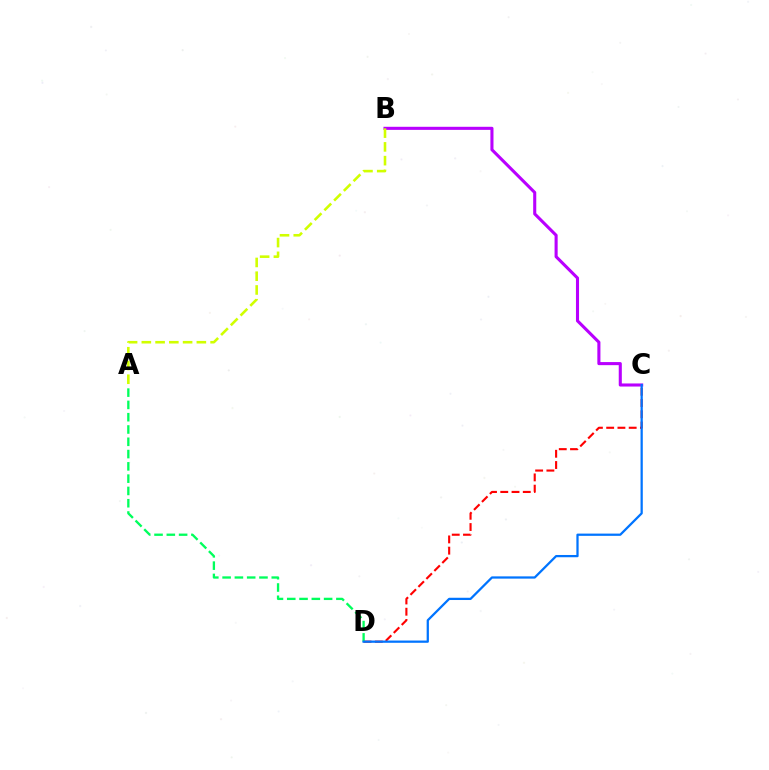{('B', 'C'): [{'color': '#b900ff', 'line_style': 'solid', 'thickness': 2.22}], ('C', 'D'): [{'color': '#ff0000', 'line_style': 'dashed', 'thickness': 1.53}, {'color': '#0074ff', 'line_style': 'solid', 'thickness': 1.62}], ('A', 'D'): [{'color': '#00ff5c', 'line_style': 'dashed', 'thickness': 1.67}], ('A', 'B'): [{'color': '#d1ff00', 'line_style': 'dashed', 'thickness': 1.87}]}